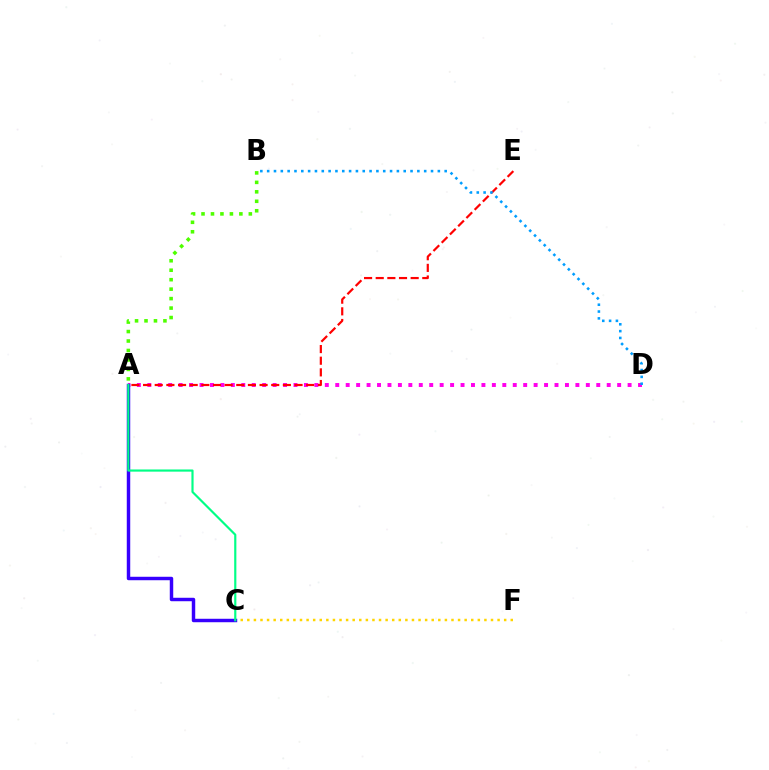{('C', 'F'): [{'color': '#ffd500', 'line_style': 'dotted', 'thickness': 1.79}], ('A', 'D'): [{'color': '#ff00ed', 'line_style': 'dotted', 'thickness': 2.84}], ('A', 'C'): [{'color': '#3700ff', 'line_style': 'solid', 'thickness': 2.48}, {'color': '#00ff86', 'line_style': 'solid', 'thickness': 1.56}], ('A', 'E'): [{'color': '#ff0000', 'line_style': 'dashed', 'thickness': 1.58}], ('B', 'D'): [{'color': '#009eff', 'line_style': 'dotted', 'thickness': 1.85}], ('A', 'B'): [{'color': '#4fff00', 'line_style': 'dotted', 'thickness': 2.57}]}